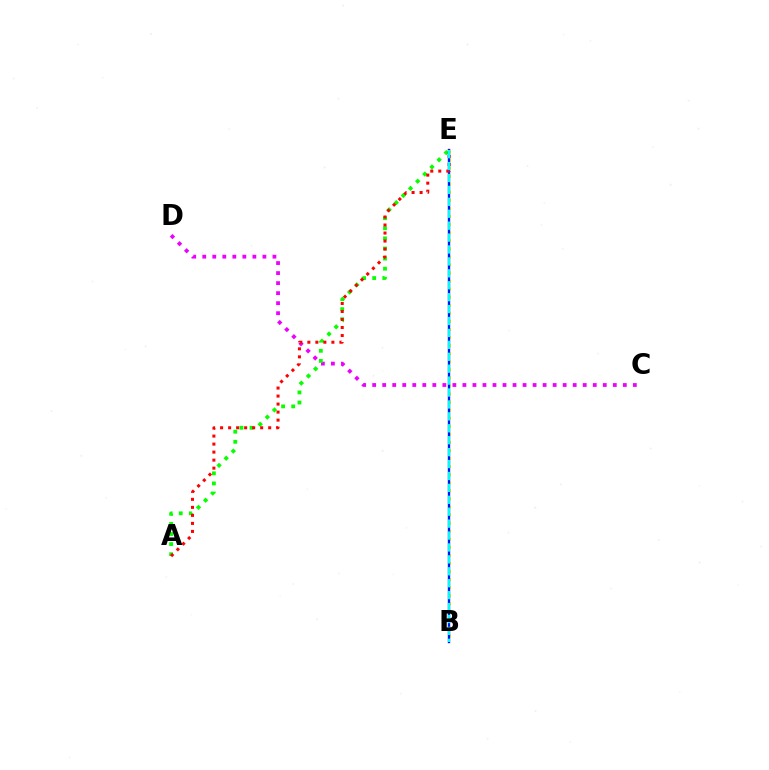{('C', 'D'): [{'color': '#ee00ff', 'line_style': 'dotted', 'thickness': 2.72}], ('A', 'E'): [{'color': '#08ff00', 'line_style': 'dotted', 'thickness': 2.74}, {'color': '#ff0000', 'line_style': 'dotted', 'thickness': 2.18}], ('B', 'E'): [{'color': '#fcf500', 'line_style': 'dotted', 'thickness': 2.19}, {'color': '#0010ff', 'line_style': 'solid', 'thickness': 1.69}, {'color': '#00fff6', 'line_style': 'dashed', 'thickness': 1.62}]}